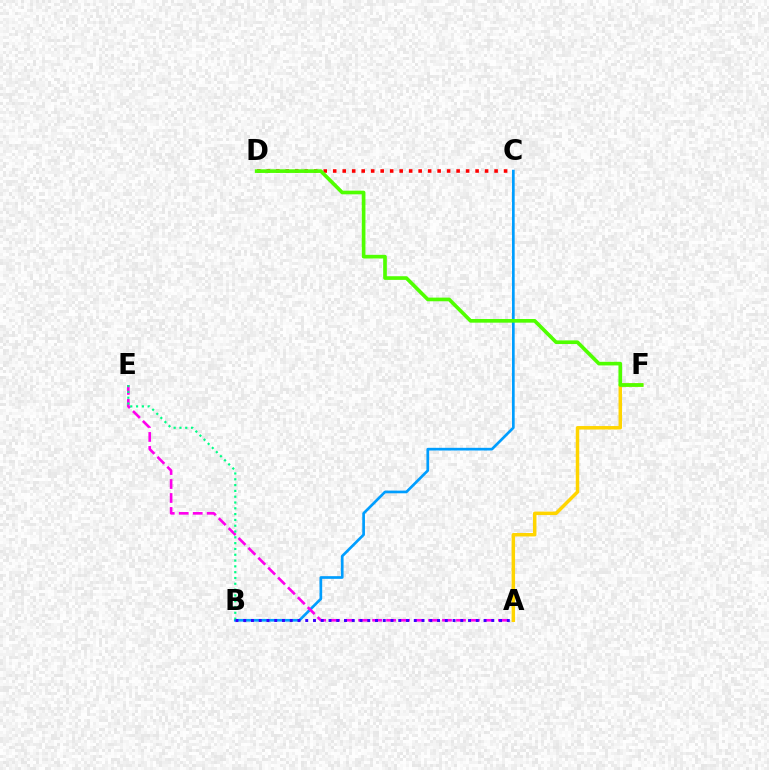{('B', 'C'): [{'color': '#009eff', 'line_style': 'solid', 'thickness': 1.94}], ('A', 'E'): [{'color': '#ff00ed', 'line_style': 'dashed', 'thickness': 1.9}], ('A', 'F'): [{'color': '#ffd500', 'line_style': 'solid', 'thickness': 2.5}], ('B', 'E'): [{'color': '#00ff86', 'line_style': 'dotted', 'thickness': 1.58}], ('A', 'B'): [{'color': '#3700ff', 'line_style': 'dotted', 'thickness': 2.11}], ('C', 'D'): [{'color': '#ff0000', 'line_style': 'dotted', 'thickness': 2.58}], ('D', 'F'): [{'color': '#4fff00', 'line_style': 'solid', 'thickness': 2.63}]}